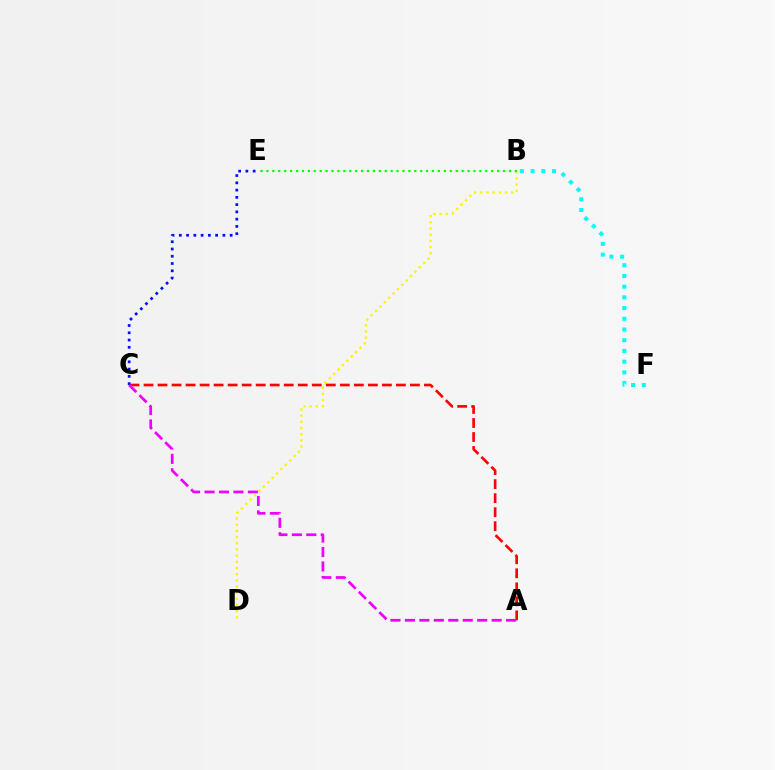{('B', 'F'): [{'color': '#00fff6', 'line_style': 'dotted', 'thickness': 2.91}], ('B', 'D'): [{'color': '#fcf500', 'line_style': 'dotted', 'thickness': 1.68}], ('A', 'C'): [{'color': '#ff0000', 'line_style': 'dashed', 'thickness': 1.9}, {'color': '#ee00ff', 'line_style': 'dashed', 'thickness': 1.96}], ('C', 'E'): [{'color': '#0010ff', 'line_style': 'dotted', 'thickness': 1.97}], ('B', 'E'): [{'color': '#08ff00', 'line_style': 'dotted', 'thickness': 1.61}]}